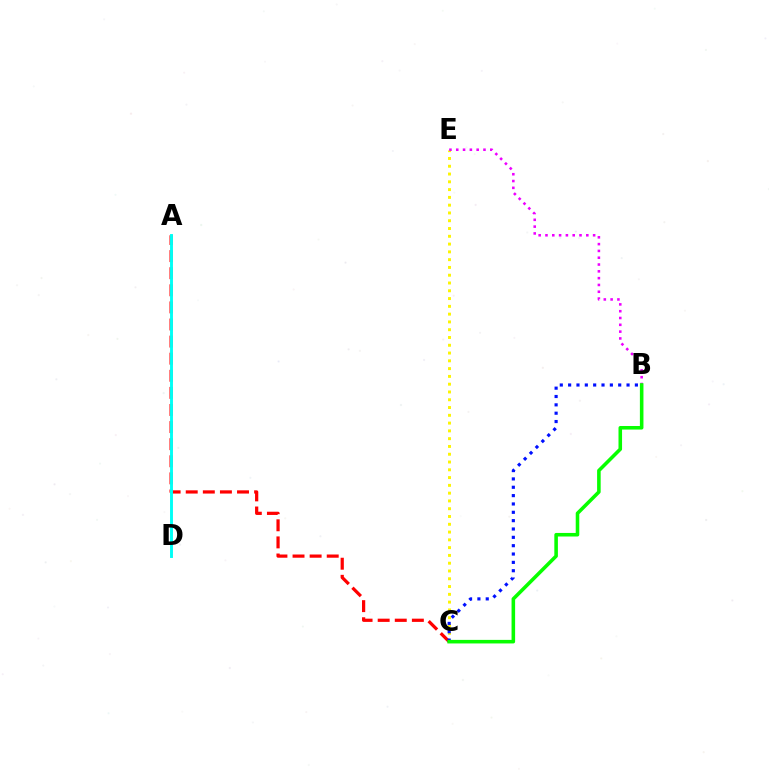{('C', 'E'): [{'color': '#fcf500', 'line_style': 'dotted', 'thickness': 2.11}], ('A', 'C'): [{'color': '#ff0000', 'line_style': 'dashed', 'thickness': 2.32}], ('B', 'C'): [{'color': '#0010ff', 'line_style': 'dotted', 'thickness': 2.27}, {'color': '#08ff00', 'line_style': 'solid', 'thickness': 2.57}], ('B', 'E'): [{'color': '#ee00ff', 'line_style': 'dotted', 'thickness': 1.85}], ('A', 'D'): [{'color': '#00fff6', 'line_style': 'solid', 'thickness': 2.09}]}